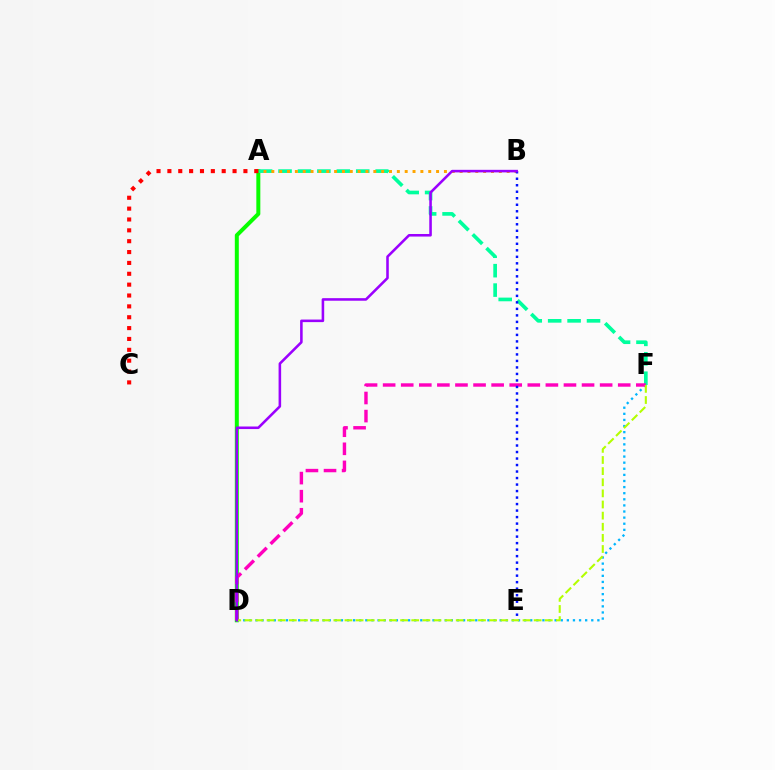{('A', 'D'): [{'color': '#08ff00', 'line_style': 'solid', 'thickness': 2.87}], ('D', 'F'): [{'color': '#00b5ff', 'line_style': 'dotted', 'thickness': 1.66}, {'color': '#ff00bd', 'line_style': 'dashed', 'thickness': 2.46}, {'color': '#b3ff00', 'line_style': 'dashed', 'thickness': 1.51}], ('A', 'F'): [{'color': '#00ff9d', 'line_style': 'dashed', 'thickness': 2.64}], ('A', 'C'): [{'color': '#ff0000', 'line_style': 'dotted', 'thickness': 2.95}], ('A', 'B'): [{'color': '#ffa500', 'line_style': 'dotted', 'thickness': 2.13}], ('B', 'E'): [{'color': '#0010ff', 'line_style': 'dotted', 'thickness': 1.77}], ('B', 'D'): [{'color': '#9b00ff', 'line_style': 'solid', 'thickness': 1.85}]}